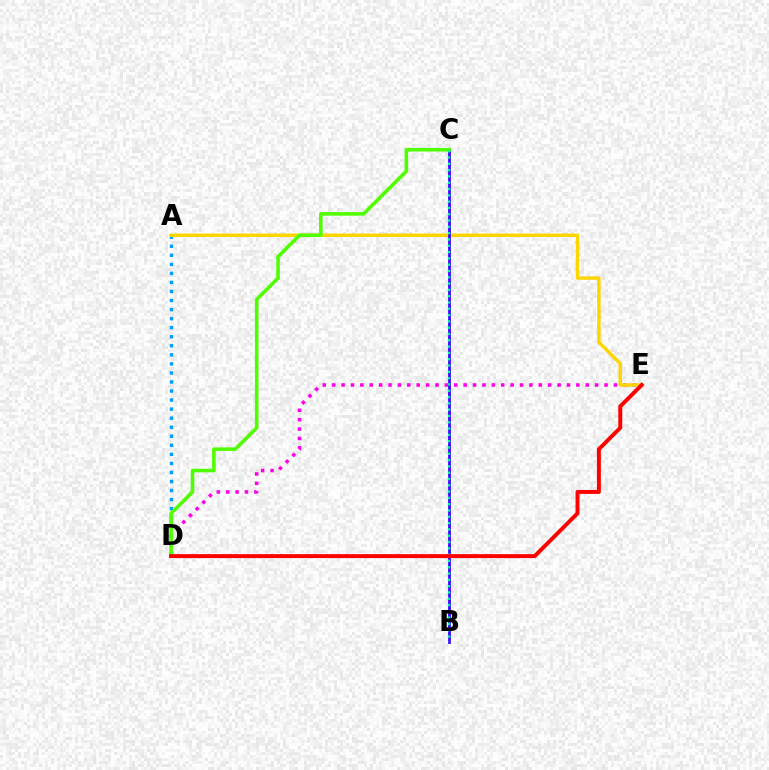{('D', 'E'): [{'color': '#ff00ed', 'line_style': 'dotted', 'thickness': 2.55}, {'color': '#ff0000', 'line_style': 'solid', 'thickness': 2.84}], ('A', 'D'): [{'color': '#009eff', 'line_style': 'dotted', 'thickness': 2.46}], ('A', 'E'): [{'color': '#ffd500', 'line_style': 'solid', 'thickness': 2.47}], ('B', 'C'): [{'color': '#3700ff', 'line_style': 'solid', 'thickness': 1.97}, {'color': '#00ff86', 'line_style': 'dotted', 'thickness': 1.71}], ('C', 'D'): [{'color': '#4fff00', 'line_style': 'solid', 'thickness': 2.58}]}